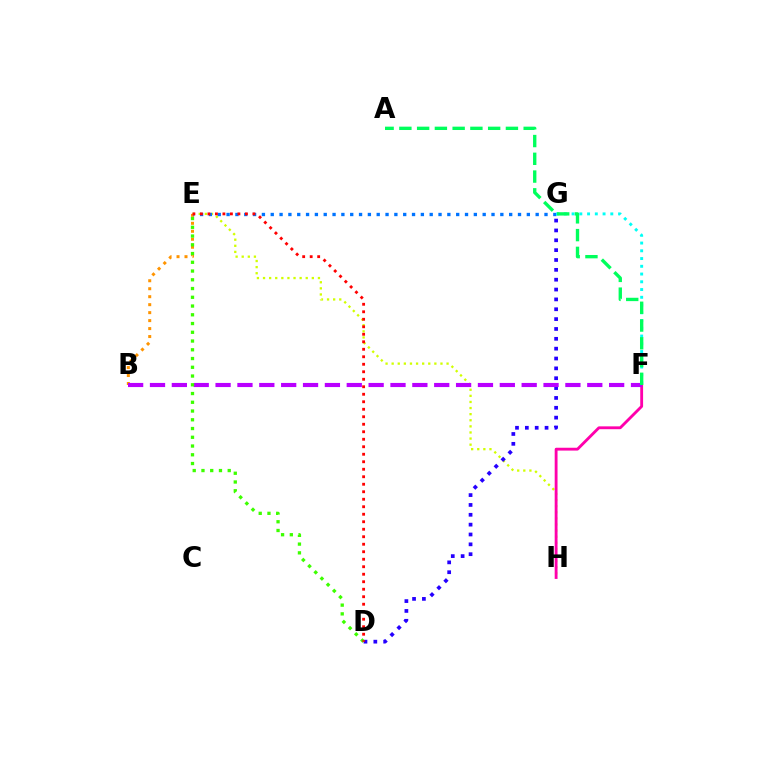{('E', 'H'): [{'color': '#d1ff00', 'line_style': 'dotted', 'thickness': 1.66}], ('F', 'H'): [{'color': '#ff00ac', 'line_style': 'solid', 'thickness': 2.05}], ('B', 'E'): [{'color': '#ff9400', 'line_style': 'dotted', 'thickness': 2.17}], ('D', 'G'): [{'color': '#2500ff', 'line_style': 'dotted', 'thickness': 2.68}], ('E', 'G'): [{'color': '#0074ff', 'line_style': 'dotted', 'thickness': 2.4}], ('B', 'F'): [{'color': '#b900ff', 'line_style': 'dashed', 'thickness': 2.97}], ('F', 'G'): [{'color': '#00fff6', 'line_style': 'dotted', 'thickness': 2.11}], ('D', 'E'): [{'color': '#3dff00', 'line_style': 'dotted', 'thickness': 2.38}, {'color': '#ff0000', 'line_style': 'dotted', 'thickness': 2.04}], ('A', 'F'): [{'color': '#00ff5c', 'line_style': 'dashed', 'thickness': 2.41}]}